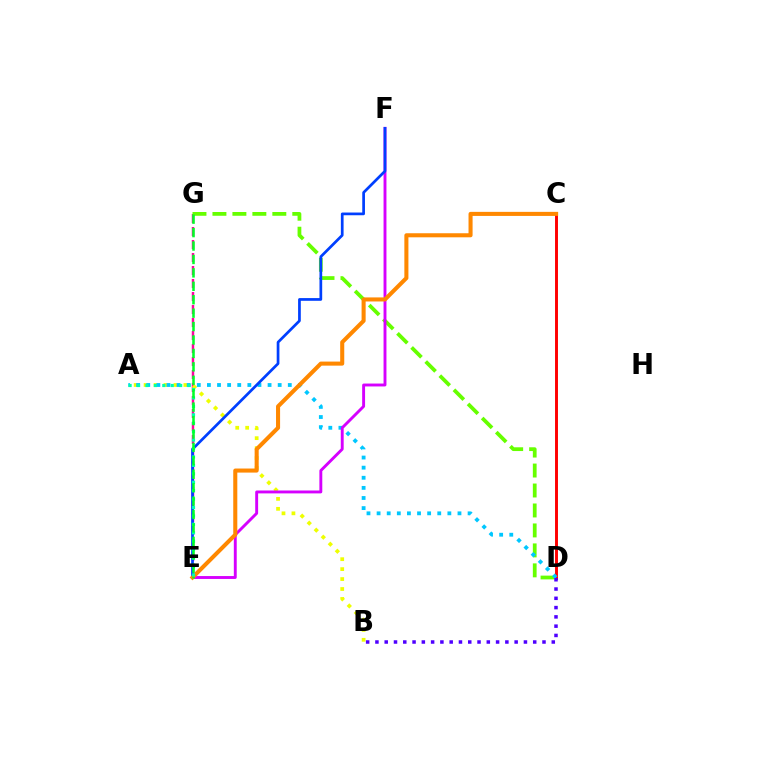{('C', 'D'): [{'color': '#ff0000', 'line_style': 'solid', 'thickness': 2.11}], ('E', 'G'): [{'color': '#ff00a0', 'line_style': 'dashed', 'thickness': 1.77}, {'color': '#00ff27', 'line_style': 'dashed', 'thickness': 1.82}], ('D', 'G'): [{'color': '#66ff00', 'line_style': 'dashed', 'thickness': 2.71}], ('A', 'B'): [{'color': '#eeff00', 'line_style': 'dotted', 'thickness': 2.7}], ('A', 'D'): [{'color': '#00c7ff', 'line_style': 'dotted', 'thickness': 2.75}], ('E', 'F'): [{'color': '#d600ff', 'line_style': 'solid', 'thickness': 2.09}, {'color': '#003fff', 'line_style': 'solid', 'thickness': 1.96}], ('B', 'D'): [{'color': '#4f00ff', 'line_style': 'dotted', 'thickness': 2.52}], ('C', 'E'): [{'color': '#ff8800', 'line_style': 'solid', 'thickness': 2.92}], ('A', 'E'): [{'color': '#00ffaf', 'line_style': 'dotted', 'thickness': 2.29}]}